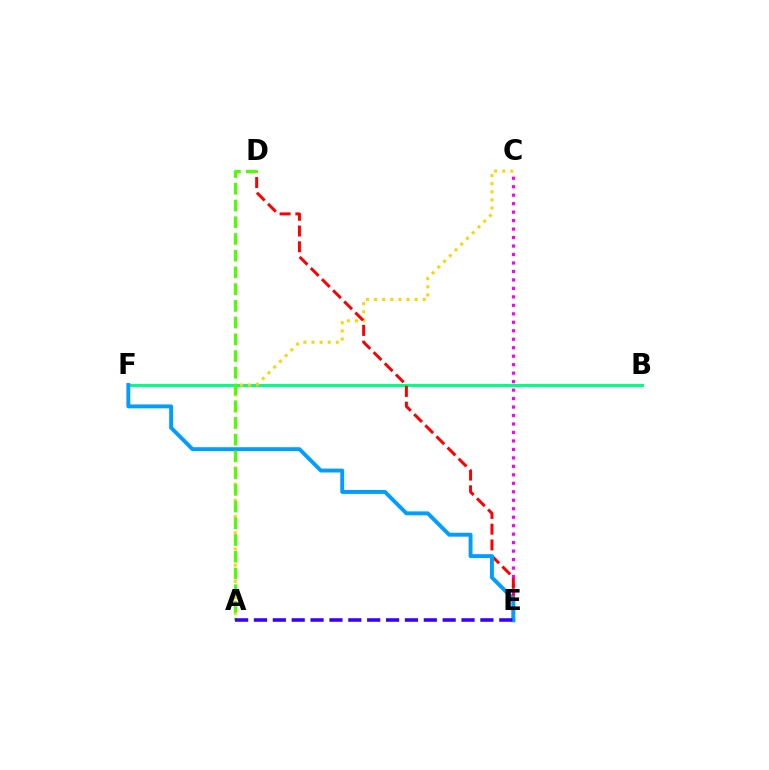{('B', 'F'): [{'color': '#00ff86', 'line_style': 'solid', 'thickness': 2.15}], ('A', 'C'): [{'color': '#ffd500', 'line_style': 'dotted', 'thickness': 2.2}], ('C', 'E'): [{'color': '#ff00ed', 'line_style': 'dotted', 'thickness': 2.3}], ('D', 'E'): [{'color': '#ff0000', 'line_style': 'dashed', 'thickness': 2.14}], ('E', 'F'): [{'color': '#009eff', 'line_style': 'solid', 'thickness': 2.81}], ('A', 'D'): [{'color': '#4fff00', 'line_style': 'dashed', 'thickness': 2.27}], ('A', 'E'): [{'color': '#3700ff', 'line_style': 'dashed', 'thickness': 2.56}]}